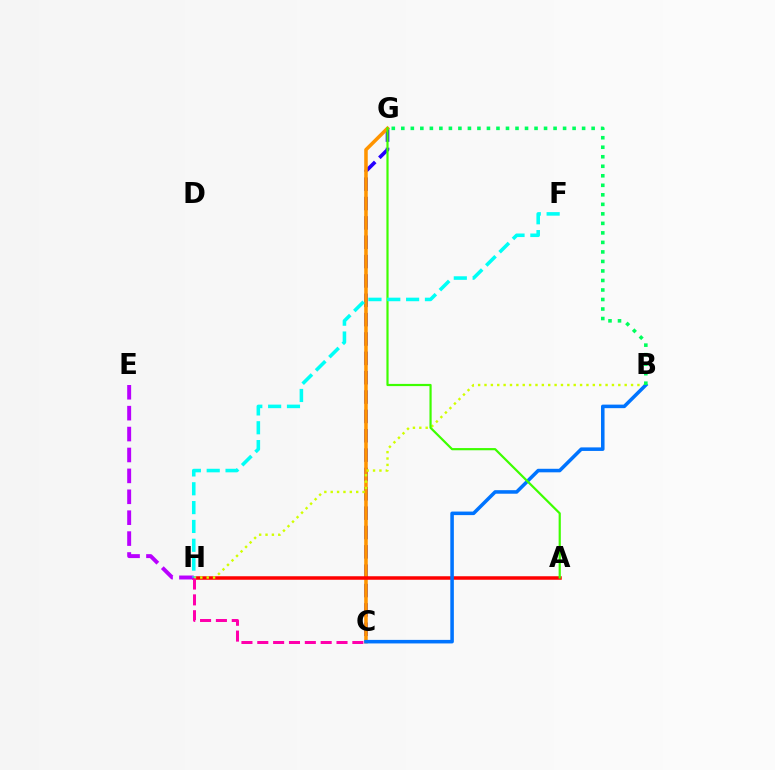{('C', 'G'): [{'color': '#2500ff', 'line_style': 'dashed', 'thickness': 2.63}, {'color': '#ff9400', 'line_style': 'solid', 'thickness': 2.55}], ('A', 'H'): [{'color': '#ff0000', 'line_style': 'solid', 'thickness': 2.52}], ('B', 'H'): [{'color': '#d1ff00', 'line_style': 'dotted', 'thickness': 1.73}], ('B', 'C'): [{'color': '#0074ff', 'line_style': 'solid', 'thickness': 2.55}], ('E', 'H'): [{'color': '#b900ff', 'line_style': 'dashed', 'thickness': 2.84}], ('A', 'G'): [{'color': '#3dff00', 'line_style': 'solid', 'thickness': 1.58}], ('F', 'H'): [{'color': '#00fff6', 'line_style': 'dashed', 'thickness': 2.56}], ('B', 'G'): [{'color': '#00ff5c', 'line_style': 'dotted', 'thickness': 2.59}], ('C', 'H'): [{'color': '#ff00ac', 'line_style': 'dashed', 'thickness': 2.15}]}